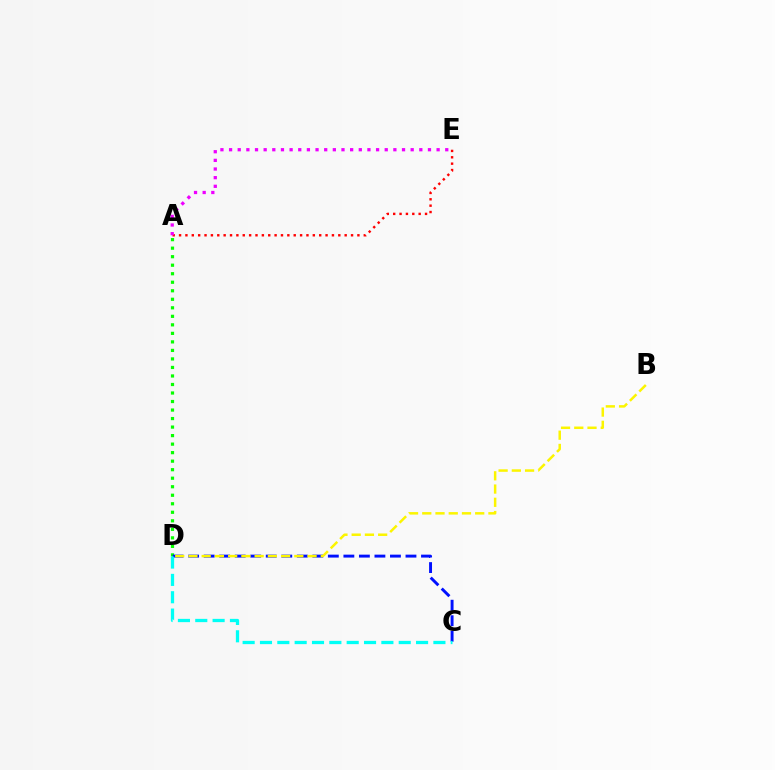{('A', 'E'): [{'color': '#ff0000', 'line_style': 'dotted', 'thickness': 1.73}, {'color': '#ee00ff', 'line_style': 'dotted', 'thickness': 2.35}], ('A', 'D'): [{'color': '#08ff00', 'line_style': 'dotted', 'thickness': 2.31}], ('C', 'D'): [{'color': '#0010ff', 'line_style': 'dashed', 'thickness': 2.11}, {'color': '#00fff6', 'line_style': 'dashed', 'thickness': 2.36}], ('B', 'D'): [{'color': '#fcf500', 'line_style': 'dashed', 'thickness': 1.8}]}